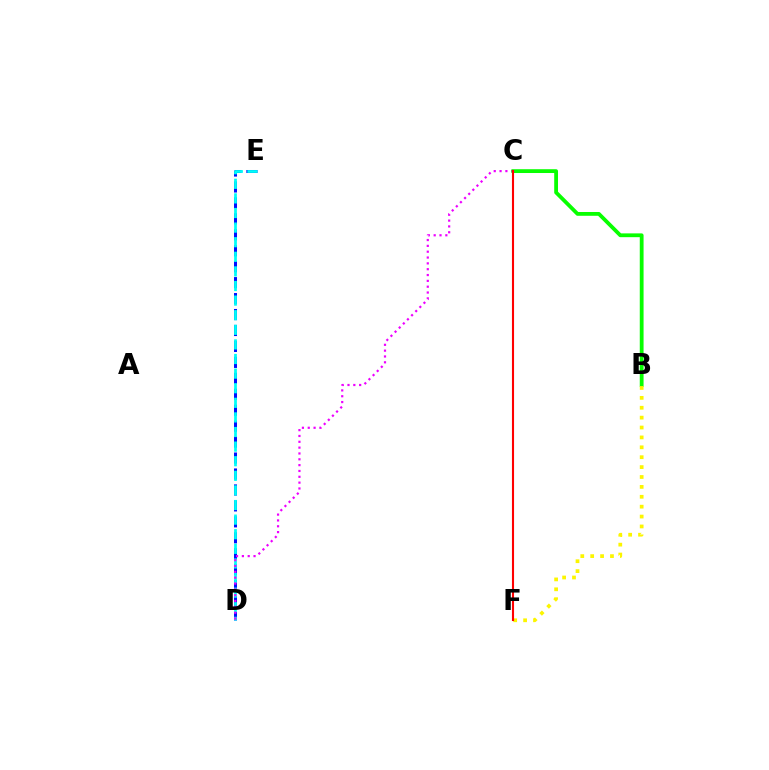{('D', 'E'): [{'color': '#0010ff', 'line_style': 'dashed', 'thickness': 2.17}, {'color': '#00fff6', 'line_style': 'dashed', 'thickness': 1.98}], ('C', 'D'): [{'color': '#ee00ff', 'line_style': 'dotted', 'thickness': 1.58}], ('B', 'C'): [{'color': '#08ff00', 'line_style': 'solid', 'thickness': 2.74}], ('B', 'F'): [{'color': '#fcf500', 'line_style': 'dotted', 'thickness': 2.69}], ('C', 'F'): [{'color': '#ff0000', 'line_style': 'solid', 'thickness': 1.51}]}